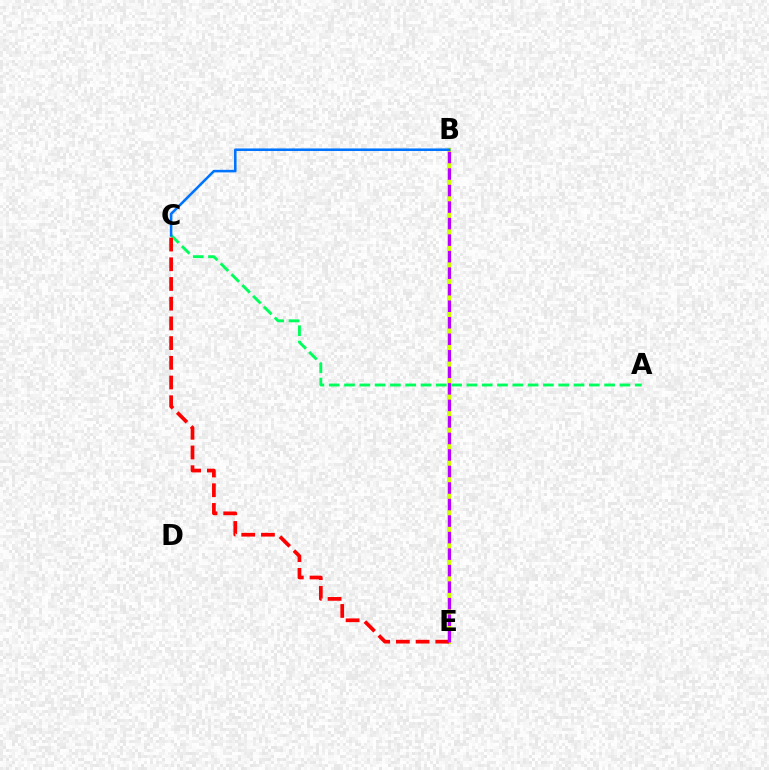{('A', 'C'): [{'color': '#00ff5c', 'line_style': 'dashed', 'thickness': 2.08}], ('B', 'E'): [{'color': '#d1ff00', 'line_style': 'solid', 'thickness': 2.94}, {'color': '#b900ff', 'line_style': 'dashed', 'thickness': 2.24}], ('C', 'E'): [{'color': '#ff0000', 'line_style': 'dashed', 'thickness': 2.68}], ('B', 'C'): [{'color': '#0074ff', 'line_style': 'solid', 'thickness': 1.85}]}